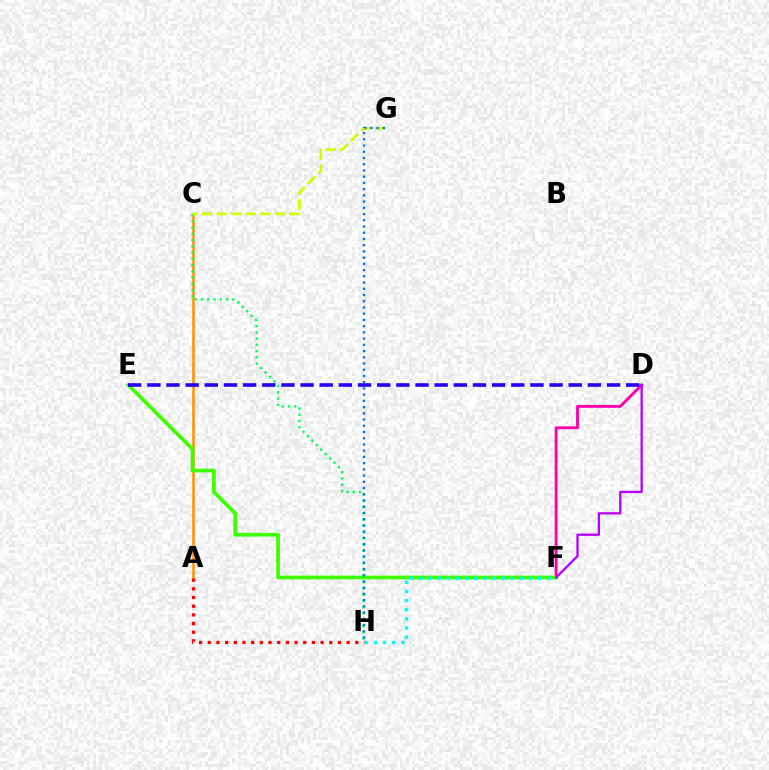{('D', 'F'): [{'color': '#ff00ac', 'line_style': 'solid', 'thickness': 2.07}, {'color': '#b900ff', 'line_style': 'solid', 'thickness': 1.66}], ('A', 'C'): [{'color': '#ff9400', 'line_style': 'solid', 'thickness': 1.84}], ('E', 'F'): [{'color': '#3dff00', 'line_style': 'solid', 'thickness': 2.68}], ('D', 'E'): [{'color': '#2500ff', 'line_style': 'dashed', 'thickness': 2.6}], ('F', 'H'): [{'color': '#00fff6', 'line_style': 'dotted', 'thickness': 2.48}], ('A', 'H'): [{'color': '#ff0000', 'line_style': 'dotted', 'thickness': 2.36}], ('C', 'H'): [{'color': '#00ff5c', 'line_style': 'dotted', 'thickness': 1.7}], ('C', 'G'): [{'color': '#d1ff00', 'line_style': 'dashed', 'thickness': 1.98}], ('G', 'H'): [{'color': '#0074ff', 'line_style': 'dotted', 'thickness': 1.69}]}